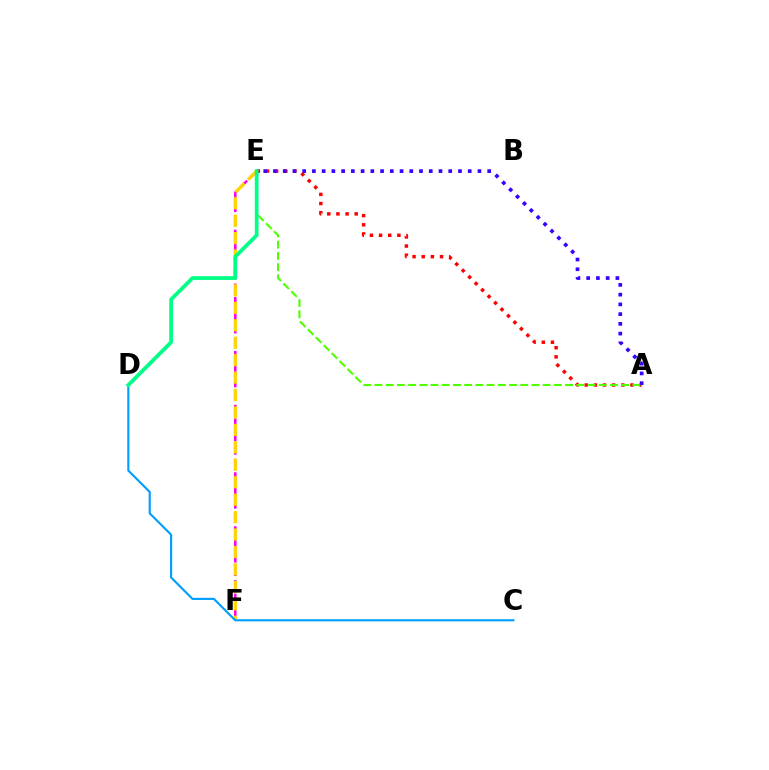{('A', 'E'): [{'color': '#ff0000', 'line_style': 'dotted', 'thickness': 2.49}, {'color': '#4fff00', 'line_style': 'dashed', 'thickness': 1.52}, {'color': '#3700ff', 'line_style': 'dotted', 'thickness': 2.65}], ('E', 'F'): [{'color': '#ff00ed', 'line_style': 'dashed', 'thickness': 1.83}, {'color': '#ffd500', 'line_style': 'dashed', 'thickness': 2.37}], ('C', 'D'): [{'color': '#009eff', 'line_style': 'solid', 'thickness': 1.53}], ('D', 'E'): [{'color': '#00ff86', 'line_style': 'solid', 'thickness': 2.71}]}